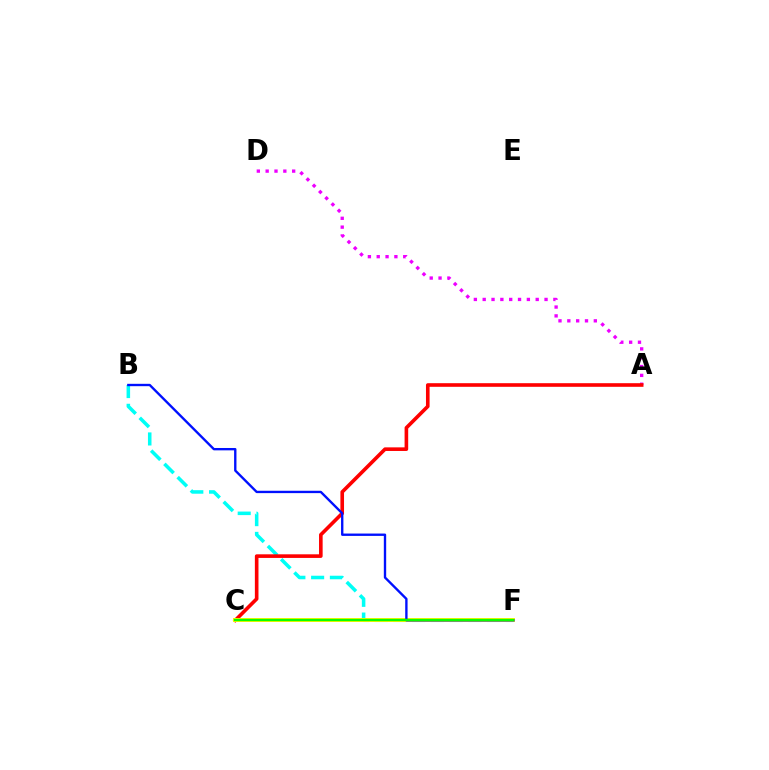{('A', 'D'): [{'color': '#ee00ff', 'line_style': 'dotted', 'thickness': 2.4}], ('B', 'F'): [{'color': '#00fff6', 'line_style': 'dashed', 'thickness': 2.55}, {'color': '#0010ff', 'line_style': 'solid', 'thickness': 1.7}], ('A', 'C'): [{'color': '#ff0000', 'line_style': 'solid', 'thickness': 2.6}], ('C', 'F'): [{'color': '#fcf500', 'line_style': 'solid', 'thickness': 2.86}, {'color': '#08ff00', 'line_style': 'solid', 'thickness': 1.64}]}